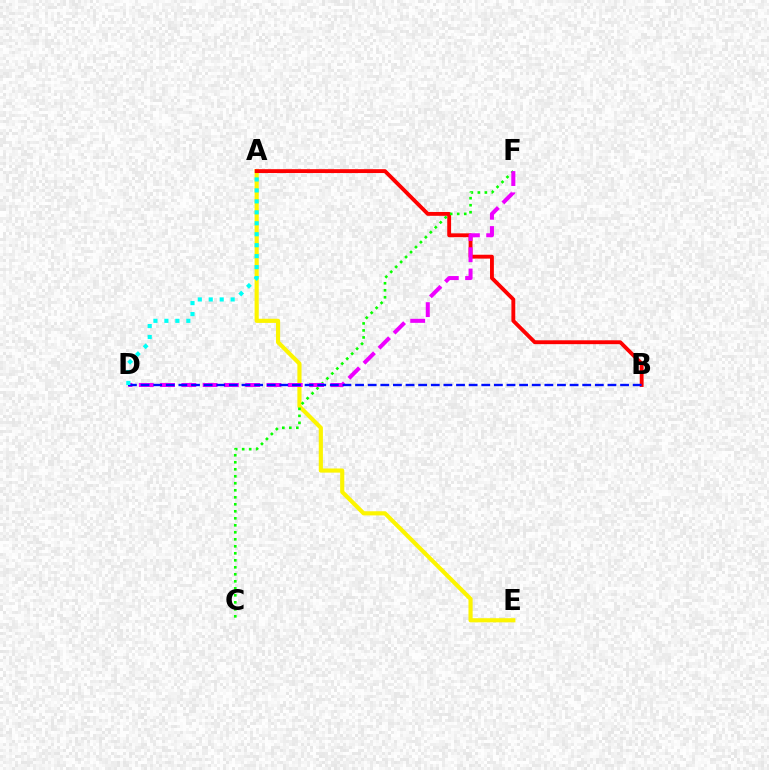{('A', 'E'): [{'color': '#fcf500', 'line_style': 'solid', 'thickness': 2.99}], ('A', 'B'): [{'color': '#ff0000', 'line_style': 'solid', 'thickness': 2.78}], ('C', 'F'): [{'color': '#08ff00', 'line_style': 'dotted', 'thickness': 1.9}], ('D', 'F'): [{'color': '#ee00ff', 'line_style': 'dashed', 'thickness': 2.89}], ('B', 'D'): [{'color': '#0010ff', 'line_style': 'dashed', 'thickness': 1.71}], ('A', 'D'): [{'color': '#00fff6', 'line_style': 'dotted', 'thickness': 2.98}]}